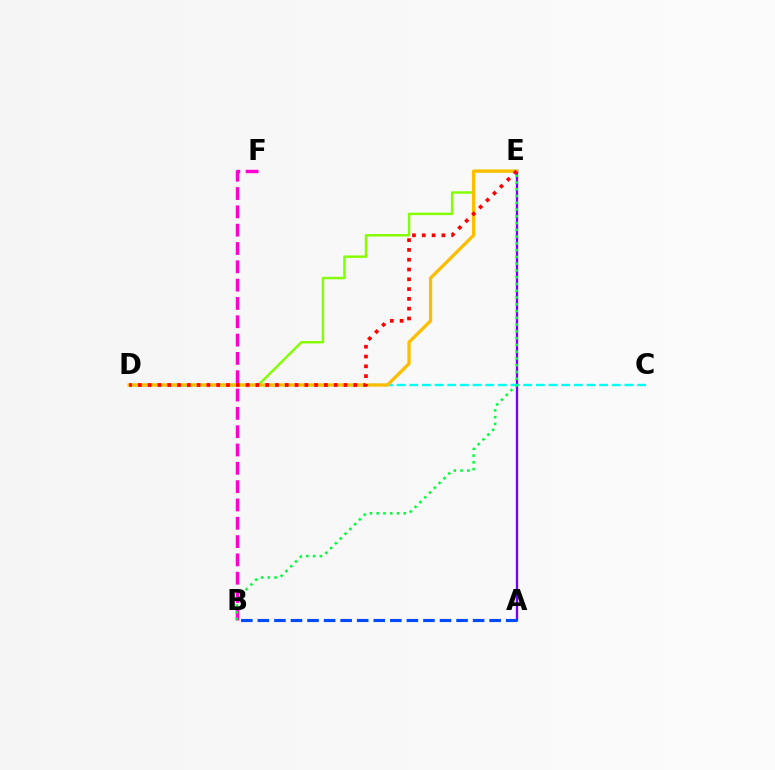{('D', 'E'): [{'color': '#84ff00', 'line_style': 'solid', 'thickness': 1.77}, {'color': '#ffbd00', 'line_style': 'solid', 'thickness': 2.38}, {'color': '#ff0000', 'line_style': 'dotted', 'thickness': 2.66}], ('A', 'E'): [{'color': '#7200ff', 'line_style': 'solid', 'thickness': 1.66}], ('C', 'D'): [{'color': '#00fff6', 'line_style': 'dashed', 'thickness': 1.72}], ('B', 'F'): [{'color': '#ff00cf', 'line_style': 'dashed', 'thickness': 2.49}], ('A', 'B'): [{'color': '#004bff', 'line_style': 'dashed', 'thickness': 2.25}], ('B', 'E'): [{'color': '#00ff39', 'line_style': 'dotted', 'thickness': 1.84}]}